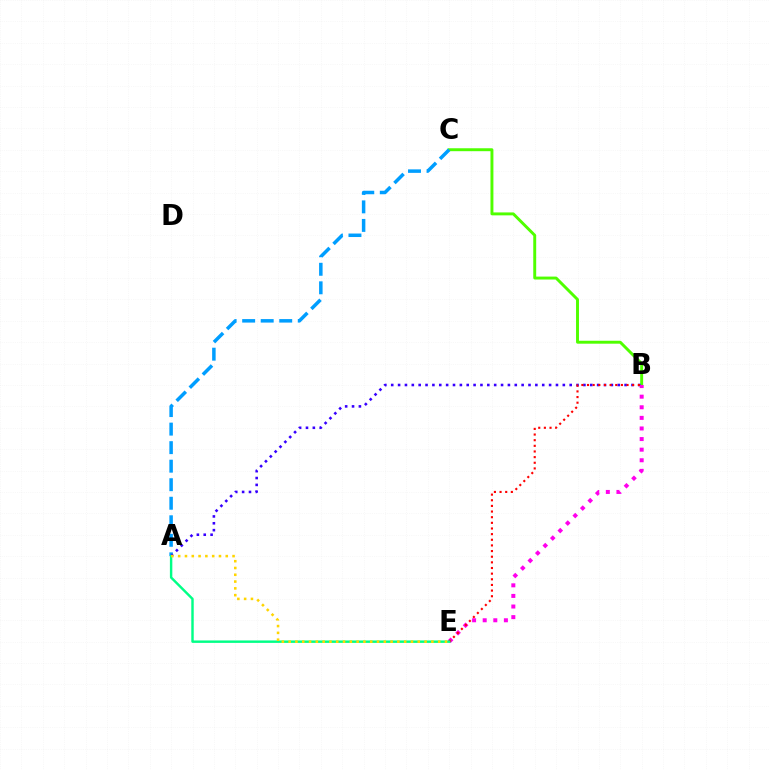{('B', 'C'): [{'color': '#4fff00', 'line_style': 'solid', 'thickness': 2.11}], ('A', 'C'): [{'color': '#009eff', 'line_style': 'dashed', 'thickness': 2.52}], ('A', 'B'): [{'color': '#3700ff', 'line_style': 'dotted', 'thickness': 1.86}], ('B', 'E'): [{'color': '#ff00ed', 'line_style': 'dotted', 'thickness': 2.88}, {'color': '#ff0000', 'line_style': 'dotted', 'thickness': 1.53}], ('A', 'E'): [{'color': '#00ff86', 'line_style': 'solid', 'thickness': 1.75}, {'color': '#ffd500', 'line_style': 'dotted', 'thickness': 1.85}]}